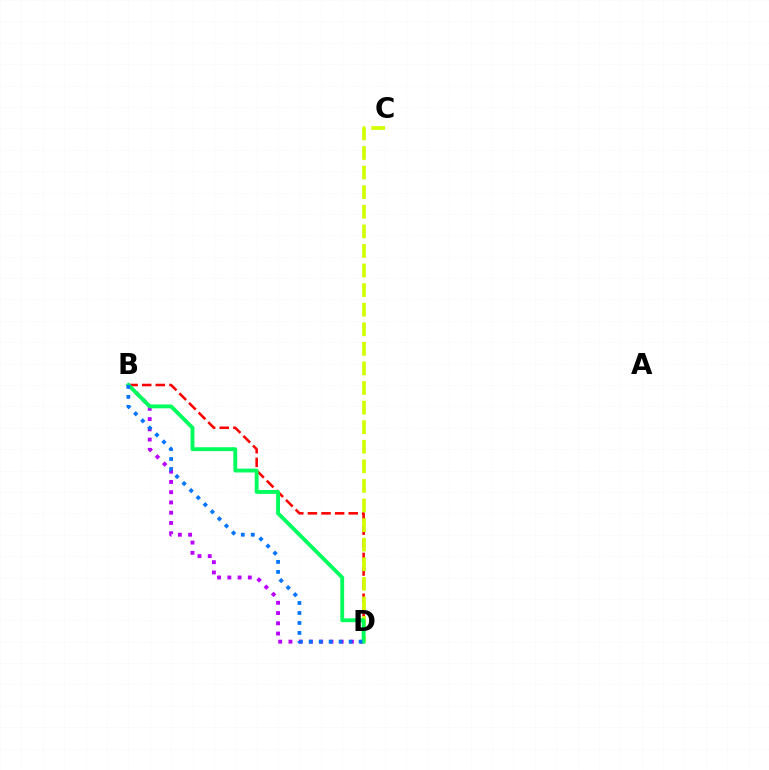{('B', 'D'): [{'color': '#ff0000', 'line_style': 'dashed', 'thickness': 1.85}, {'color': '#b900ff', 'line_style': 'dotted', 'thickness': 2.78}, {'color': '#00ff5c', 'line_style': 'solid', 'thickness': 2.77}, {'color': '#0074ff', 'line_style': 'dotted', 'thickness': 2.71}], ('C', 'D'): [{'color': '#d1ff00', 'line_style': 'dashed', 'thickness': 2.66}]}